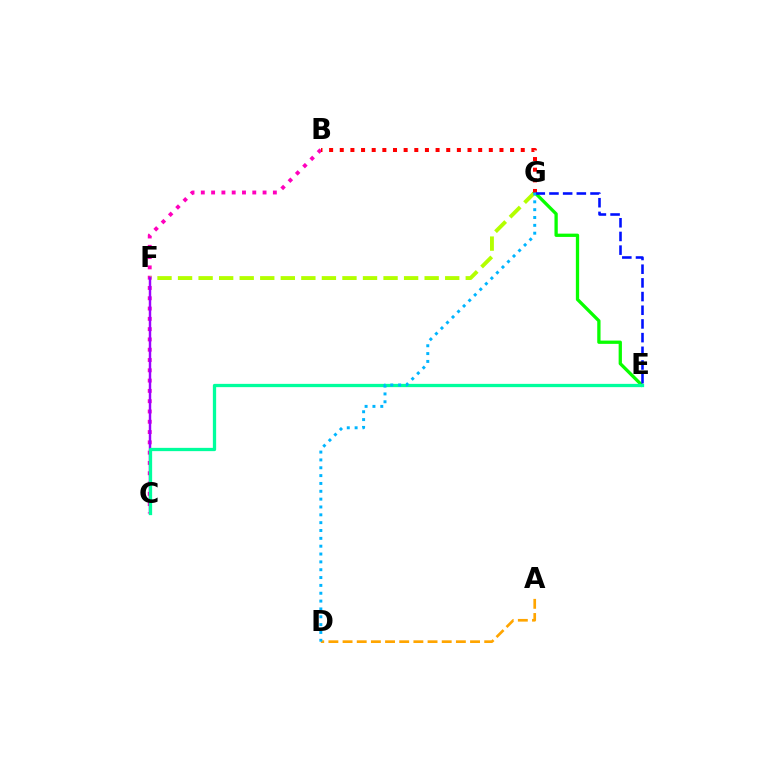{('B', 'C'): [{'color': '#ff00bd', 'line_style': 'dotted', 'thickness': 2.8}], ('F', 'G'): [{'color': '#b3ff00', 'line_style': 'dashed', 'thickness': 2.79}], ('A', 'D'): [{'color': '#ffa500', 'line_style': 'dashed', 'thickness': 1.92}], ('C', 'F'): [{'color': '#9b00ff', 'line_style': 'solid', 'thickness': 1.77}], ('E', 'G'): [{'color': '#08ff00', 'line_style': 'solid', 'thickness': 2.37}, {'color': '#0010ff', 'line_style': 'dashed', 'thickness': 1.86}], ('C', 'E'): [{'color': '#00ff9d', 'line_style': 'solid', 'thickness': 2.35}], ('B', 'G'): [{'color': '#ff0000', 'line_style': 'dotted', 'thickness': 2.89}], ('D', 'G'): [{'color': '#00b5ff', 'line_style': 'dotted', 'thickness': 2.13}]}